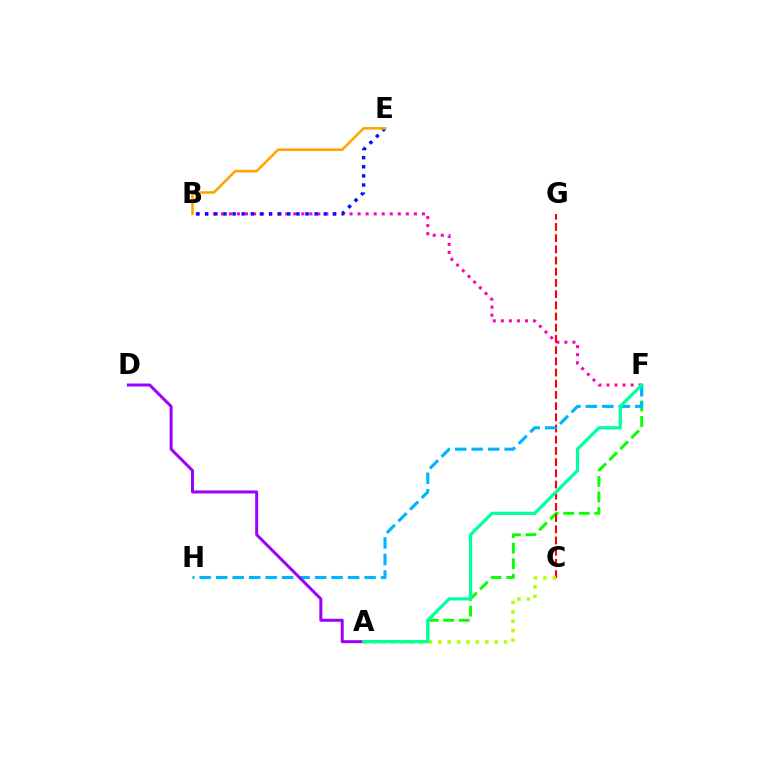{('B', 'F'): [{'color': '#ff00bd', 'line_style': 'dotted', 'thickness': 2.18}], ('B', 'E'): [{'color': '#0010ff', 'line_style': 'dotted', 'thickness': 2.48}, {'color': '#ffa500', 'line_style': 'solid', 'thickness': 1.85}], ('A', 'F'): [{'color': '#08ff00', 'line_style': 'dashed', 'thickness': 2.11}, {'color': '#00ff9d', 'line_style': 'solid', 'thickness': 2.3}], ('C', 'G'): [{'color': '#ff0000', 'line_style': 'dashed', 'thickness': 1.52}], ('F', 'H'): [{'color': '#00b5ff', 'line_style': 'dashed', 'thickness': 2.24}], ('A', 'C'): [{'color': '#b3ff00', 'line_style': 'dotted', 'thickness': 2.55}], ('A', 'D'): [{'color': '#9b00ff', 'line_style': 'solid', 'thickness': 2.16}]}